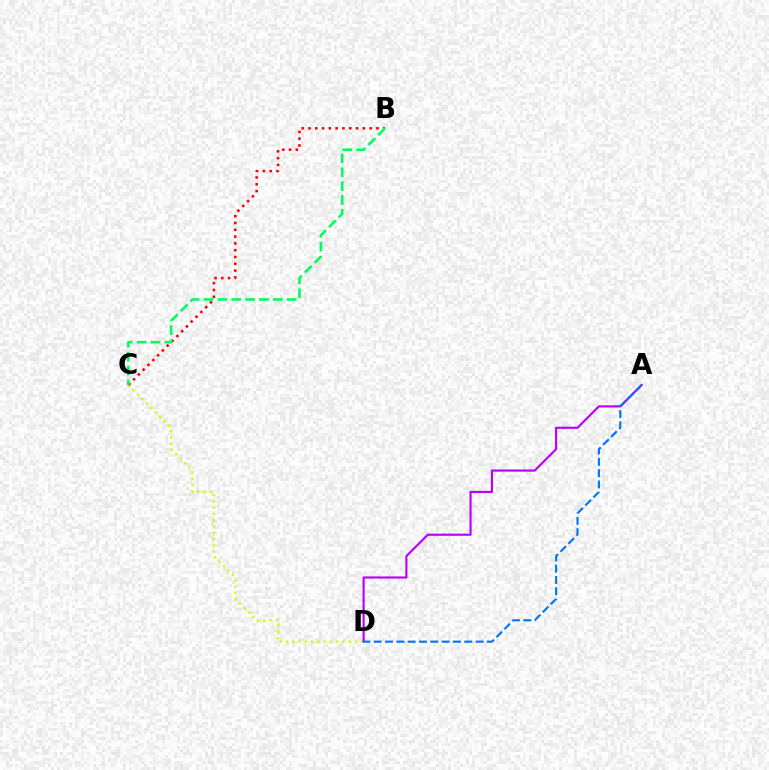{('C', 'D'): [{'color': '#d1ff00', 'line_style': 'dotted', 'thickness': 1.71}], ('B', 'C'): [{'color': '#ff0000', 'line_style': 'dotted', 'thickness': 1.85}, {'color': '#00ff5c', 'line_style': 'dashed', 'thickness': 1.88}], ('A', 'D'): [{'color': '#b900ff', 'line_style': 'solid', 'thickness': 1.54}, {'color': '#0074ff', 'line_style': 'dashed', 'thickness': 1.54}]}